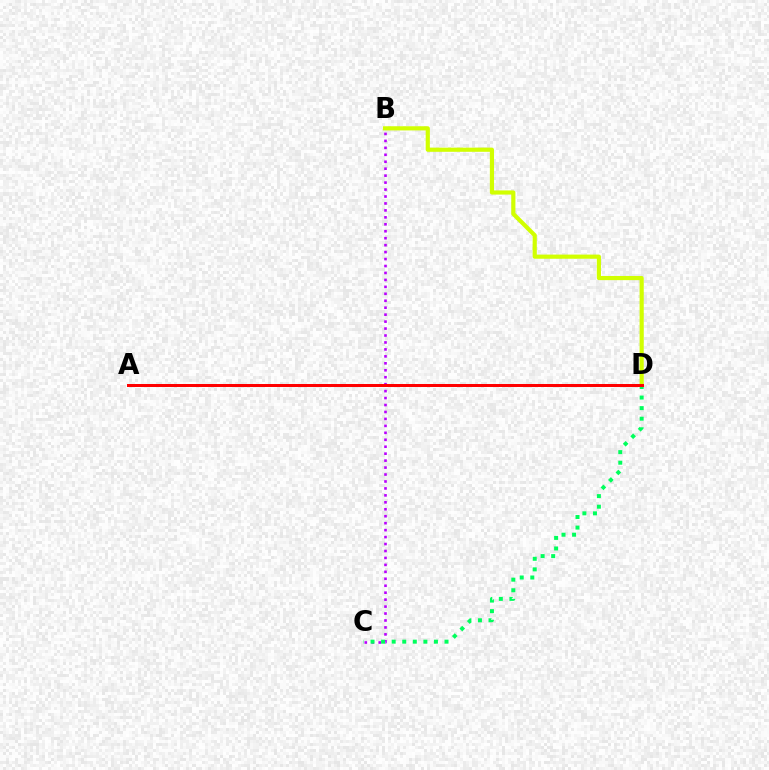{('A', 'D'): [{'color': '#0074ff', 'line_style': 'dotted', 'thickness': 1.88}, {'color': '#ff0000', 'line_style': 'solid', 'thickness': 2.16}], ('B', 'D'): [{'color': '#d1ff00', 'line_style': 'solid', 'thickness': 3.0}], ('B', 'C'): [{'color': '#b900ff', 'line_style': 'dotted', 'thickness': 1.89}], ('C', 'D'): [{'color': '#00ff5c', 'line_style': 'dotted', 'thickness': 2.87}]}